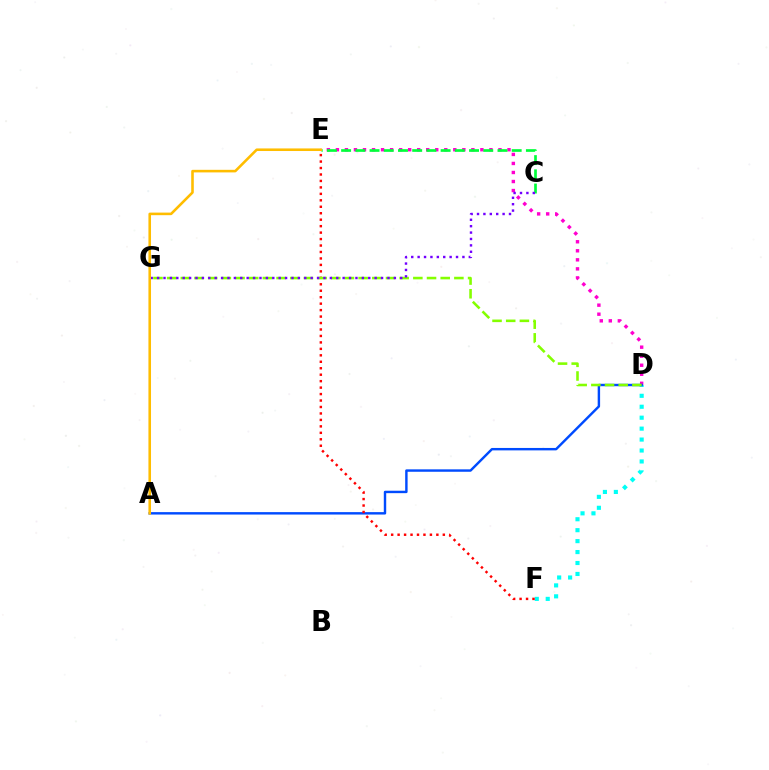{('D', 'E'): [{'color': '#ff00cf', 'line_style': 'dotted', 'thickness': 2.45}], ('D', 'F'): [{'color': '#00fff6', 'line_style': 'dotted', 'thickness': 2.97}], ('C', 'E'): [{'color': '#00ff39', 'line_style': 'dashed', 'thickness': 1.93}], ('A', 'D'): [{'color': '#004bff', 'line_style': 'solid', 'thickness': 1.75}], ('E', 'F'): [{'color': '#ff0000', 'line_style': 'dotted', 'thickness': 1.75}], ('D', 'G'): [{'color': '#84ff00', 'line_style': 'dashed', 'thickness': 1.86}], ('C', 'G'): [{'color': '#7200ff', 'line_style': 'dotted', 'thickness': 1.74}], ('A', 'E'): [{'color': '#ffbd00', 'line_style': 'solid', 'thickness': 1.86}]}